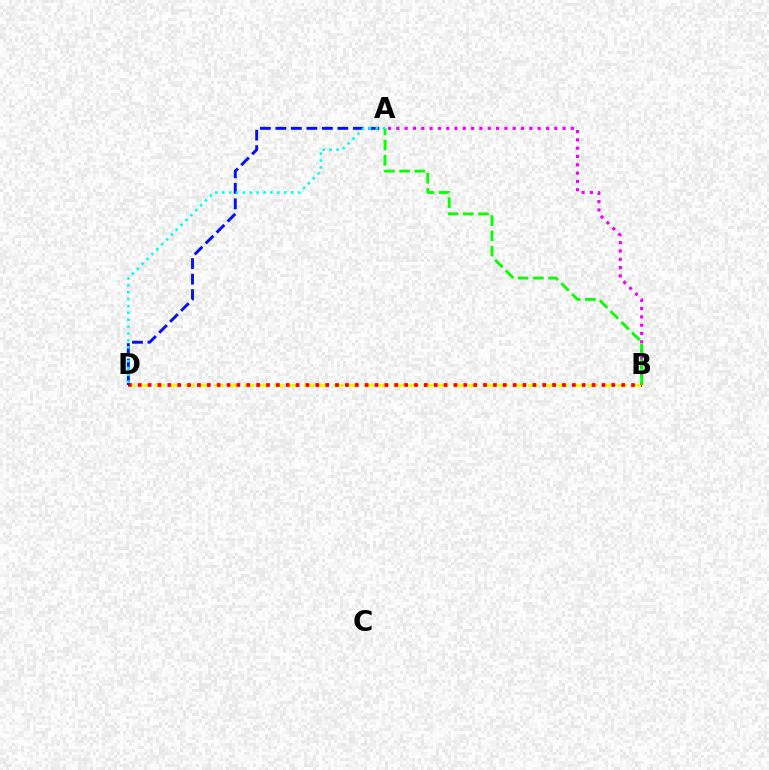{('B', 'D'): [{'color': '#fcf500', 'line_style': 'dashed', 'thickness': 2.03}, {'color': '#ff0000', 'line_style': 'dotted', 'thickness': 2.68}], ('A', 'B'): [{'color': '#ee00ff', 'line_style': 'dotted', 'thickness': 2.26}, {'color': '#08ff00', 'line_style': 'dashed', 'thickness': 2.07}], ('A', 'D'): [{'color': '#0010ff', 'line_style': 'dashed', 'thickness': 2.11}, {'color': '#00fff6', 'line_style': 'dotted', 'thickness': 1.87}]}